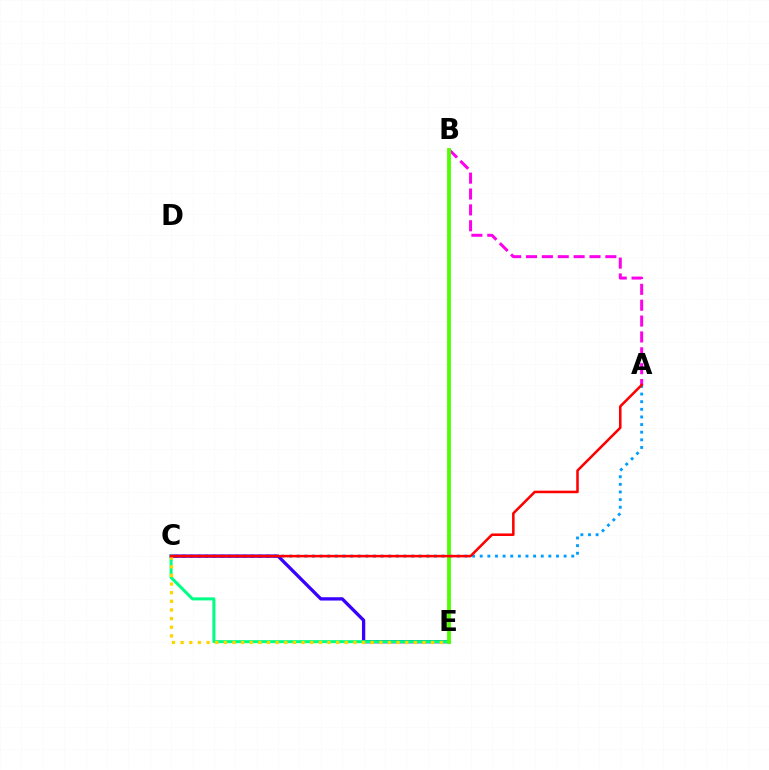{('A', 'C'): [{'color': '#009eff', 'line_style': 'dotted', 'thickness': 2.07}, {'color': '#ff0000', 'line_style': 'solid', 'thickness': 1.83}], ('C', 'E'): [{'color': '#3700ff', 'line_style': 'solid', 'thickness': 2.37}, {'color': '#00ff86', 'line_style': 'solid', 'thickness': 2.18}, {'color': '#ffd500', 'line_style': 'dotted', 'thickness': 2.35}], ('A', 'B'): [{'color': '#ff00ed', 'line_style': 'dashed', 'thickness': 2.16}], ('B', 'E'): [{'color': '#4fff00', 'line_style': 'solid', 'thickness': 2.75}]}